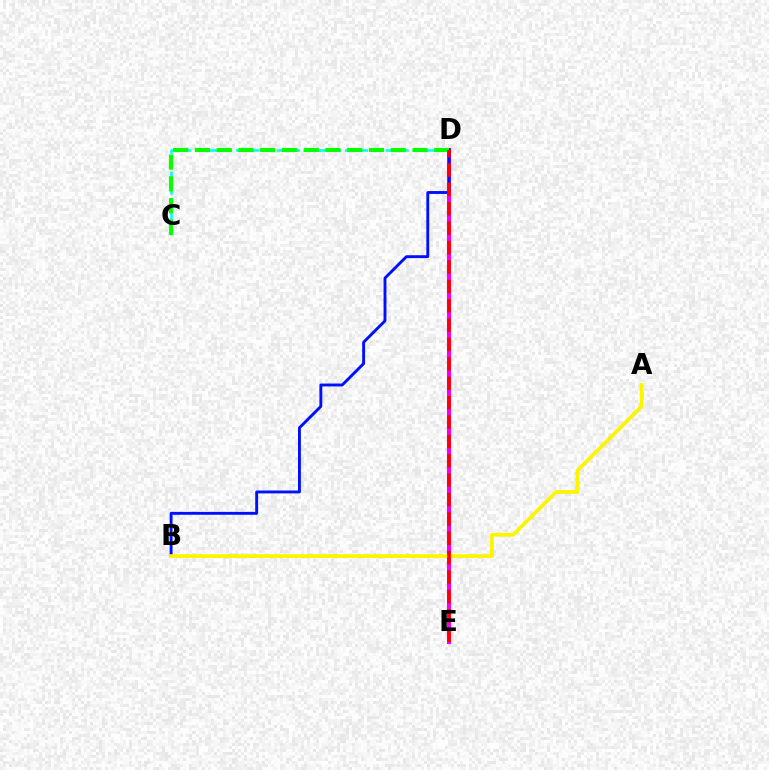{('C', 'D'): [{'color': '#00fff6', 'line_style': 'dashed', 'thickness': 1.85}, {'color': '#08ff00', 'line_style': 'dashed', 'thickness': 2.96}], ('D', 'E'): [{'color': '#ee00ff', 'line_style': 'solid', 'thickness': 2.93}, {'color': '#ff0000', 'line_style': 'dashed', 'thickness': 2.63}], ('B', 'D'): [{'color': '#0010ff', 'line_style': 'solid', 'thickness': 2.08}], ('A', 'B'): [{'color': '#fcf500', 'line_style': 'solid', 'thickness': 2.72}]}